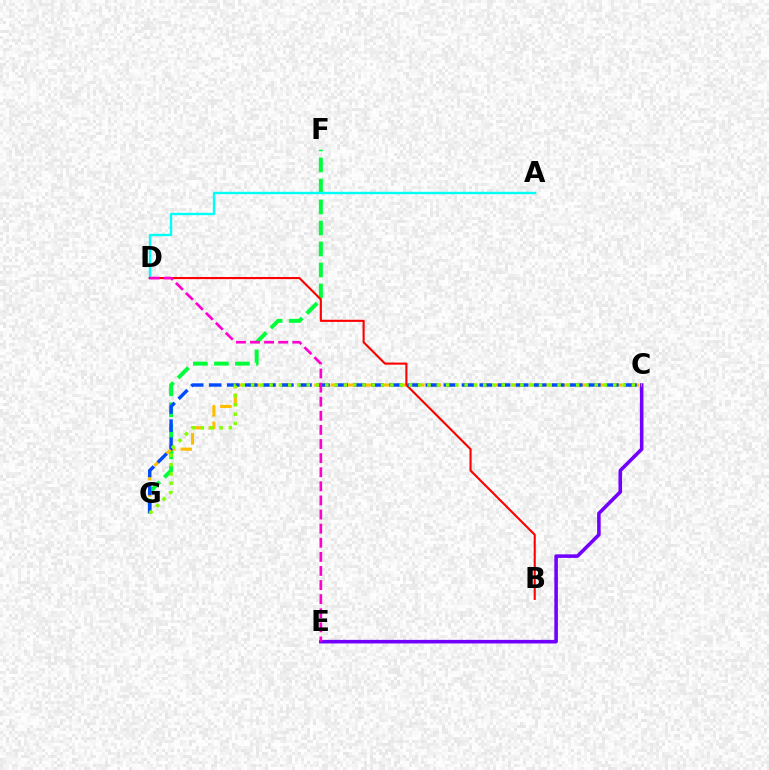{('C', 'E'): [{'color': '#7200ff', 'line_style': 'solid', 'thickness': 2.58}], ('F', 'G'): [{'color': '#00ff39', 'line_style': 'dashed', 'thickness': 2.85}], ('A', 'D'): [{'color': '#00fff6', 'line_style': 'solid', 'thickness': 1.72}], ('C', 'G'): [{'color': '#ffbd00', 'line_style': 'dashed', 'thickness': 2.24}, {'color': '#004bff', 'line_style': 'dashed', 'thickness': 2.45}, {'color': '#84ff00', 'line_style': 'dotted', 'thickness': 2.52}], ('B', 'D'): [{'color': '#ff0000', 'line_style': 'solid', 'thickness': 1.52}], ('D', 'E'): [{'color': '#ff00cf', 'line_style': 'dashed', 'thickness': 1.92}]}